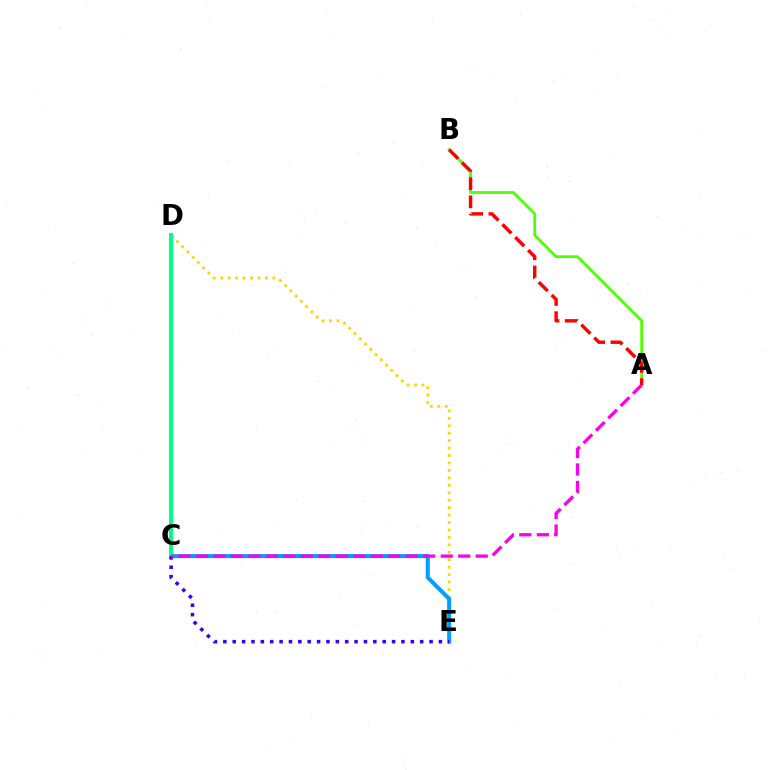{('D', 'E'): [{'color': '#ffd500', 'line_style': 'dotted', 'thickness': 2.02}], ('C', 'E'): [{'color': '#009eff', 'line_style': 'solid', 'thickness': 2.9}, {'color': '#3700ff', 'line_style': 'dotted', 'thickness': 2.55}], ('C', 'D'): [{'color': '#00ff86', 'line_style': 'solid', 'thickness': 2.89}], ('A', 'B'): [{'color': '#4fff00', 'line_style': 'solid', 'thickness': 1.99}, {'color': '#ff0000', 'line_style': 'dashed', 'thickness': 2.47}], ('A', 'C'): [{'color': '#ff00ed', 'line_style': 'dashed', 'thickness': 2.38}]}